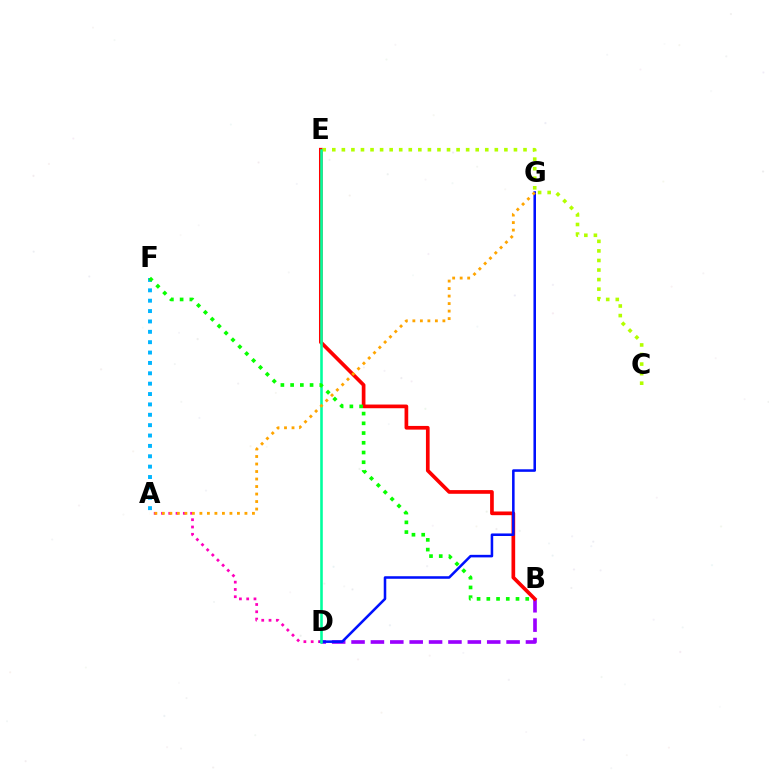{('B', 'D'): [{'color': '#9b00ff', 'line_style': 'dashed', 'thickness': 2.63}], ('B', 'E'): [{'color': '#ff0000', 'line_style': 'solid', 'thickness': 2.66}], ('C', 'E'): [{'color': '#b3ff00', 'line_style': 'dotted', 'thickness': 2.6}], ('A', 'D'): [{'color': '#ff00bd', 'line_style': 'dotted', 'thickness': 1.98}], ('D', 'G'): [{'color': '#0010ff', 'line_style': 'solid', 'thickness': 1.83}], ('A', 'F'): [{'color': '#00b5ff', 'line_style': 'dotted', 'thickness': 2.82}], ('D', 'E'): [{'color': '#00ff9d', 'line_style': 'solid', 'thickness': 1.86}], ('B', 'F'): [{'color': '#08ff00', 'line_style': 'dotted', 'thickness': 2.64}], ('A', 'G'): [{'color': '#ffa500', 'line_style': 'dotted', 'thickness': 2.04}]}